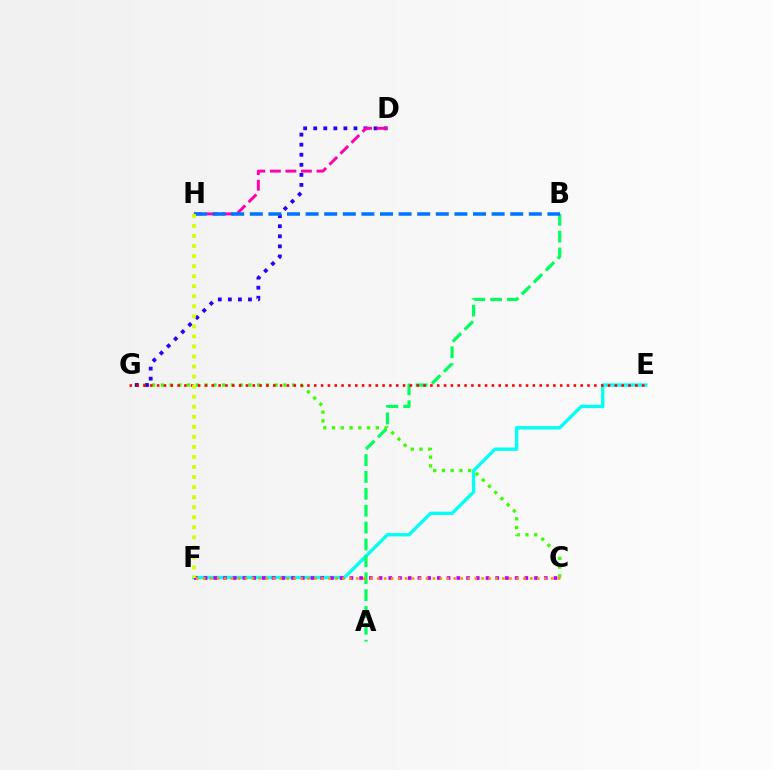{('E', 'F'): [{'color': '#00fff6', 'line_style': 'solid', 'thickness': 2.41}], ('A', 'B'): [{'color': '#00ff5c', 'line_style': 'dashed', 'thickness': 2.29}], ('C', 'G'): [{'color': '#3dff00', 'line_style': 'dotted', 'thickness': 2.38}], ('D', 'G'): [{'color': '#2500ff', 'line_style': 'dotted', 'thickness': 2.73}], ('E', 'G'): [{'color': '#ff0000', 'line_style': 'dotted', 'thickness': 1.86}], ('D', 'H'): [{'color': '#ff00ac', 'line_style': 'dashed', 'thickness': 2.11}], ('B', 'H'): [{'color': '#0074ff', 'line_style': 'dashed', 'thickness': 2.53}], ('C', 'F'): [{'color': '#b900ff', 'line_style': 'dotted', 'thickness': 2.64}, {'color': '#ff9400', 'line_style': 'dotted', 'thickness': 1.89}], ('F', 'H'): [{'color': '#d1ff00', 'line_style': 'dotted', 'thickness': 2.73}]}